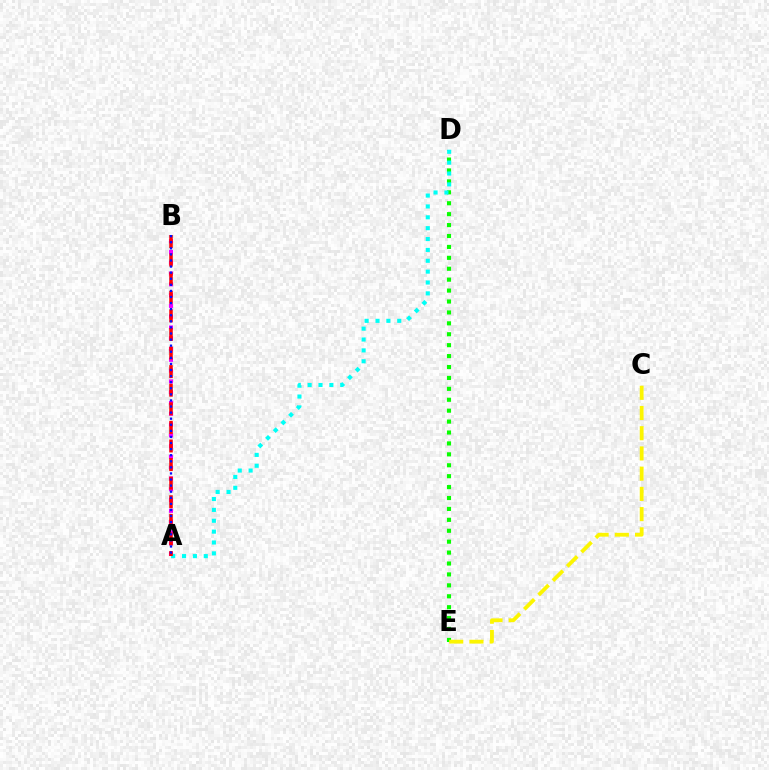{('A', 'B'): [{'color': '#ee00ff', 'line_style': 'dotted', 'thickness': 2.93}, {'color': '#ff0000', 'line_style': 'dashed', 'thickness': 2.53}, {'color': '#0010ff', 'line_style': 'dotted', 'thickness': 1.65}], ('D', 'E'): [{'color': '#08ff00', 'line_style': 'dotted', 'thickness': 2.97}], ('C', 'E'): [{'color': '#fcf500', 'line_style': 'dashed', 'thickness': 2.75}], ('A', 'D'): [{'color': '#00fff6', 'line_style': 'dotted', 'thickness': 2.95}]}